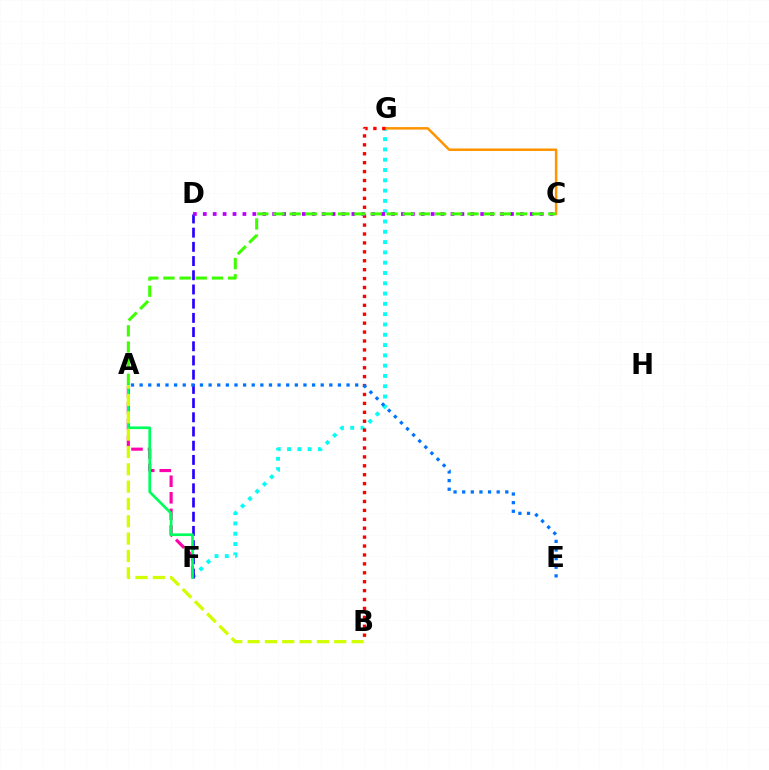{('F', 'G'): [{'color': '#00fff6', 'line_style': 'dotted', 'thickness': 2.8}], ('C', 'G'): [{'color': '#ff9400', 'line_style': 'solid', 'thickness': 1.8}], ('B', 'G'): [{'color': '#ff0000', 'line_style': 'dotted', 'thickness': 2.42}], ('A', 'F'): [{'color': '#ff00ac', 'line_style': 'dashed', 'thickness': 2.25}, {'color': '#00ff5c', 'line_style': 'solid', 'thickness': 1.94}], ('D', 'F'): [{'color': '#2500ff', 'line_style': 'dashed', 'thickness': 1.93}], ('A', 'E'): [{'color': '#0074ff', 'line_style': 'dotted', 'thickness': 2.34}], ('C', 'D'): [{'color': '#b900ff', 'line_style': 'dotted', 'thickness': 2.69}], ('A', 'C'): [{'color': '#3dff00', 'line_style': 'dashed', 'thickness': 2.2}], ('A', 'B'): [{'color': '#d1ff00', 'line_style': 'dashed', 'thickness': 2.35}]}